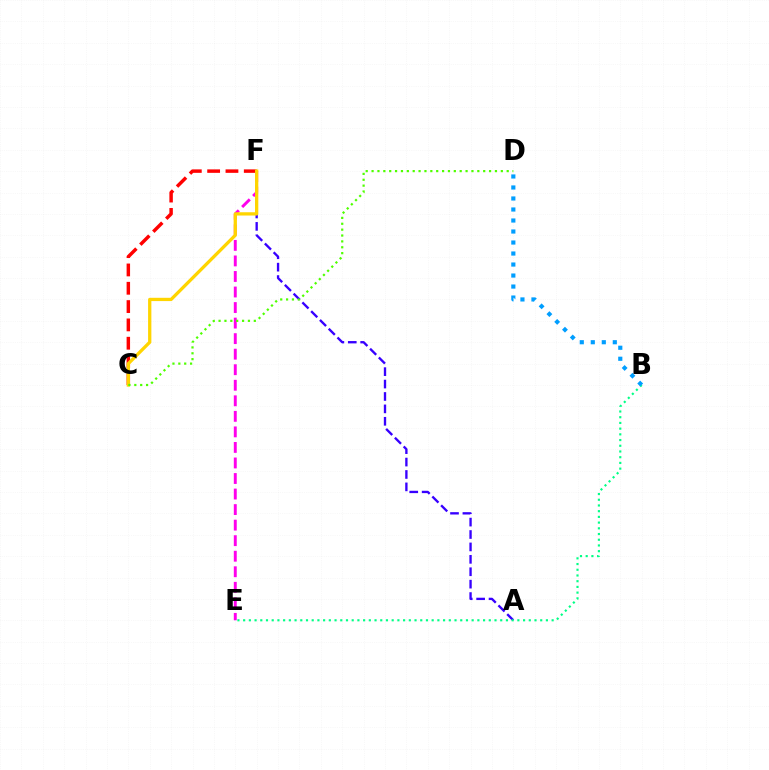{('A', 'F'): [{'color': '#3700ff', 'line_style': 'dashed', 'thickness': 1.69}], ('C', 'F'): [{'color': '#ff0000', 'line_style': 'dashed', 'thickness': 2.49}, {'color': '#ffd500', 'line_style': 'solid', 'thickness': 2.36}], ('E', 'F'): [{'color': '#ff00ed', 'line_style': 'dashed', 'thickness': 2.11}], ('B', 'E'): [{'color': '#00ff86', 'line_style': 'dotted', 'thickness': 1.55}], ('B', 'D'): [{'color': '#009eff', 'line_style': 'dotted', 'thickness': 2.99}], ('C', 'D'): [{'color': '#4fff00', 'line_style': 'dotted', 'thickness': 1.6}]}